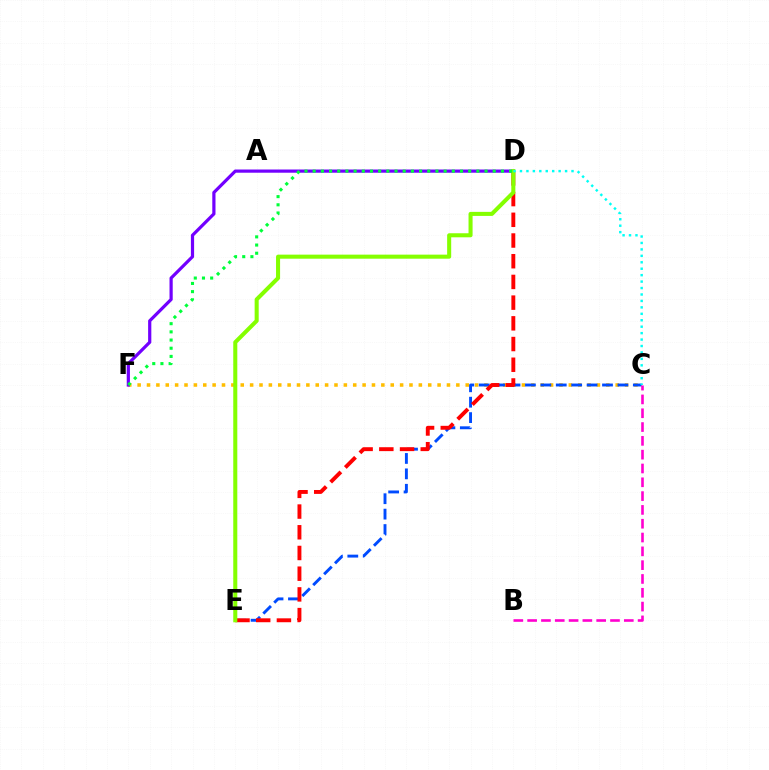{('C', 'F'): [{'color': '#ffbd00', 'line_style': 'dotted', 'thickness': 2.55}], ('C', 'E'): [{'color': '#004bff', 'line_style': 'dashed', 'thickness': 2.09}], ('D', 'E'): [{'color': '#ff0000', 'line_style': 'dashed', 'thickness': 2.81}, {'color': '#84ff00', 'line_style': 'solid', 'thickness': 2.92}], ('B', 'C'): [{'color': '#ff00cf', 'line_style': 'dashed', 'thickness': 1.88}], ('D', 'F'): [{'color': '#7200ff', 'line_style': 'solid', 'thickness': 2.31}, {'color': '#00ff39', 'line_style': 'dotted', 'thickness': 2.22}], ('C', 'D'): [{'color': '#00fff6', 'line_style': 'dotted', 'thickness': 1.75}]}